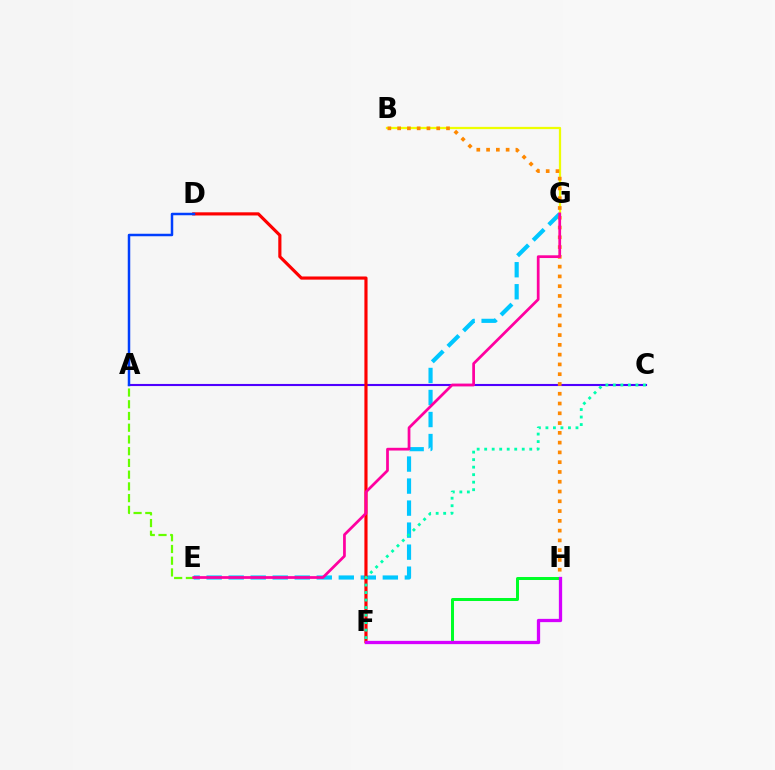{('A', 'C'): [{'color': '#4f00ff', 'line_style': 'solid', 'thickness': 1.52}], ('E', 'G'): [{'color': '#00c7ff', 'line_style': 'dashed', 'thickness': 2.99}, {'color': '#ff00a0', 'line_style': 'solid', 'thickness': 1.97}], ('B', 'G'): [{'color': '#eeff00', 'line_style': 'solid', 'thickness': 1.62}], ('D', 'F'): [{'color': '#ff0000', 'line_style': 'solid', 'thickness': 2.27}], ('F', 'H'): [{'color': '#00ff27', 'line_style': 'solid', 'thickness': 2.16}, {'color': '#d600ff', 'line_style': 'solid', 'thickness': 2.36}], ('A', 'D'): [{'color': '#003fff', 'line_style': 'solid', 'thickness': 1.79}], ('B', 'H'): [{'color': '#ff8800', 'line_style': 'dotted', 'thickness': 2.66}], ('A', 'E'): [{'color': '#66ff00', 'line_style': 'dashed', 'thickness': 1.59}], ('C', 'F'): [{'color': '#00ffaf', 'line_style': 'dotted', 'thickness': 2.04}]}